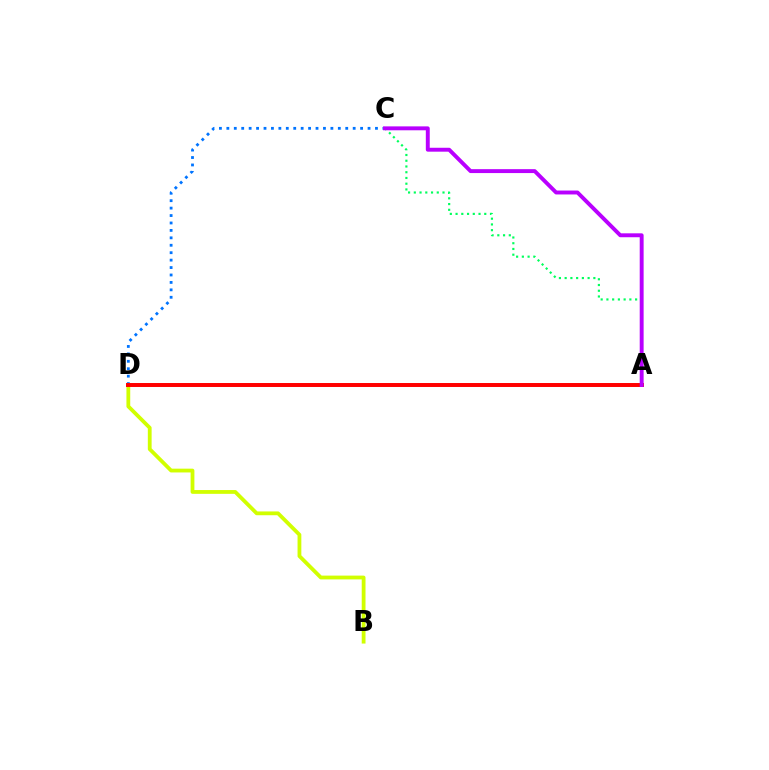{('C', 'D'): [{'color': '#0074ff', 'line_style': 'dotted', 'thickness': 2.02}], ('B', 'D'): [{'color': '#d1ff00', 'line_style': 'solid', 'thickness': 2.73}], ('A', 'C'): [{'color': '#00ff5c', 'line_style': 'dotted', 'thickness': 1.56}, {'color': '#b900ff', 'line_style': 'solid', 'thickness': 2.82}], ('A', 'D'): [{'color': '#ff0000', 'line_style': 'solid', 'thickness': 2.85}]}